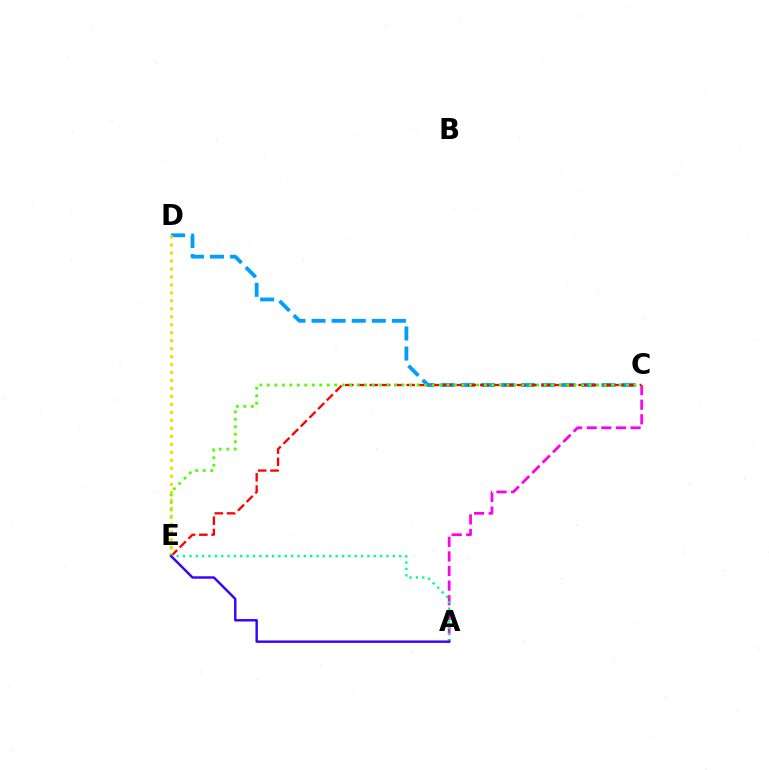{('A', 'C'): [{'color': '#ff00ed', 'line_style': 'dashed', 'thickness': 1.98}], ('A', 'E'): [{'color': '#00ff86', 'line_style': 'dotted', 'thickness': 1.73}, {'color': '#3700ff', 'line_style': 'solid', 'thickness': 1.74}], ('C', 'D'): [{'color': '#009eff', 'line_style': 'dashed', 'thickness': 2.73}], ('C', 'E'): [{'color': '#ff0000', 'line_style': 'dashed', 'thickness': 1.67}, {'color': '#4fff00', 'line_style': 'dotted', 'thickness': 2.03}], ('D', 'E'): [{'color': '#ffd500', 'line_style': 'dotted', 'thickness': 2.17}]}